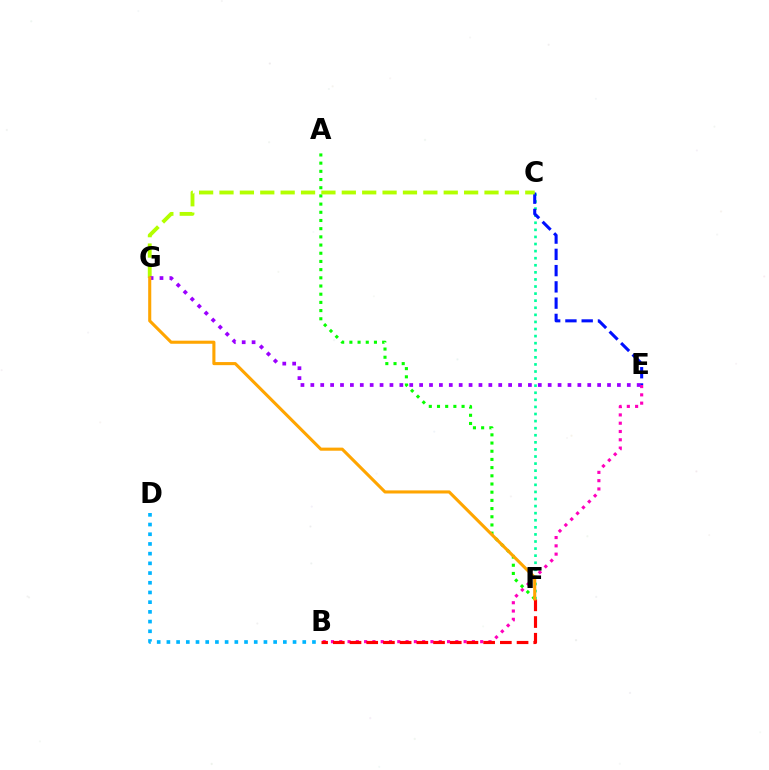{('B', 'D'): [{'color': '#00b5ff', 'line_style': 'dotted', 'thickness': 2.64}], ('B', 'E'): [{'color': '#ff00bd', 'line_style': 'dotted', 'thickness': 2.25}], ('C', 'F'): [{'color': '#00ff9d', 'line_style': 'dotted', 'thickness': 1.92}], ('C', 'E'): [{'color': '#0010ff', 'line_style': 'dashed', 'thickness': 2.21}], ('A', 'F'): [{'color': '#08ff00', 'line_style': 'dotted', 'thickness': 2.23}], ('C', 'G'): [{'color': '#b3ff00', 'line_style': 'dashed', 'thickness': 2.77}], ('B', 'F'): [{'color': '#ff0000', 'line_style': 'dashed', 'thickness': 2.27}], ('E', 'G'): [{'color': '#9b00ff', 'line_style': 'dotted', 'thickness': 2.69}], ('F', 'G'): [{'color': '#ffa500', 'line_style': 'solid', 'thickness': 2.22}]}